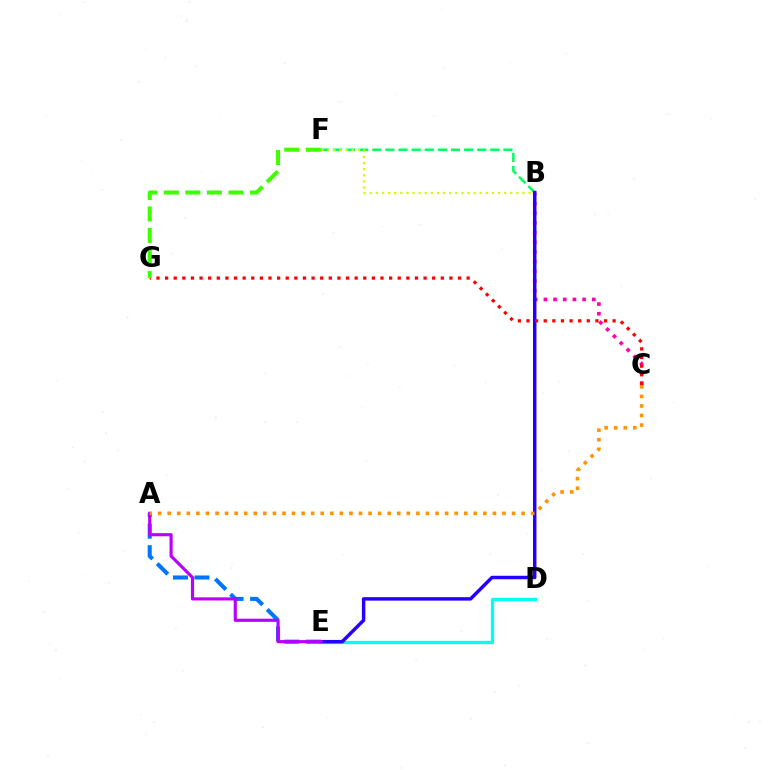{('A', 'E'): [{'color': '#0074ff', 'line_style': 'dashed', 'thickness': 2.92}, {'color': '#b900ff', 'line_style': 'solid', 'thickness': 2.26}], ('B', 'F'): [{'color': '#00ff5c', 'line_style': 'dashed', 'thickness': 1.78}, {'color': '#d1ff00', 'line_style': 'dotted', 'thickness': 1.66}], ('D', 'E'): [{'color': '#00fff6', 'line_style': 'solid', 'thickness': 2.37}], ('B', 'C'): [{'color': '#ff00ac', 'line_style': 'dotted', 'thickness': 2.63}], ('B', 'E'): [{'color': '#2500ff', 'line_style': 'solid', 'thickness': 2.49}], ('C', 'G'): [{'color': '#ff0000', 'line_style': 'dotted', 'thickness': 2.34}], ('F', 'G'): [{'color': '#3dff00', 'line_style': 'dashed', 'thickness': 2.93}], ('A', 'C'): [{'color': '#ff9400', 'line_style': 'dotted', 'thickness': 2.6}]}